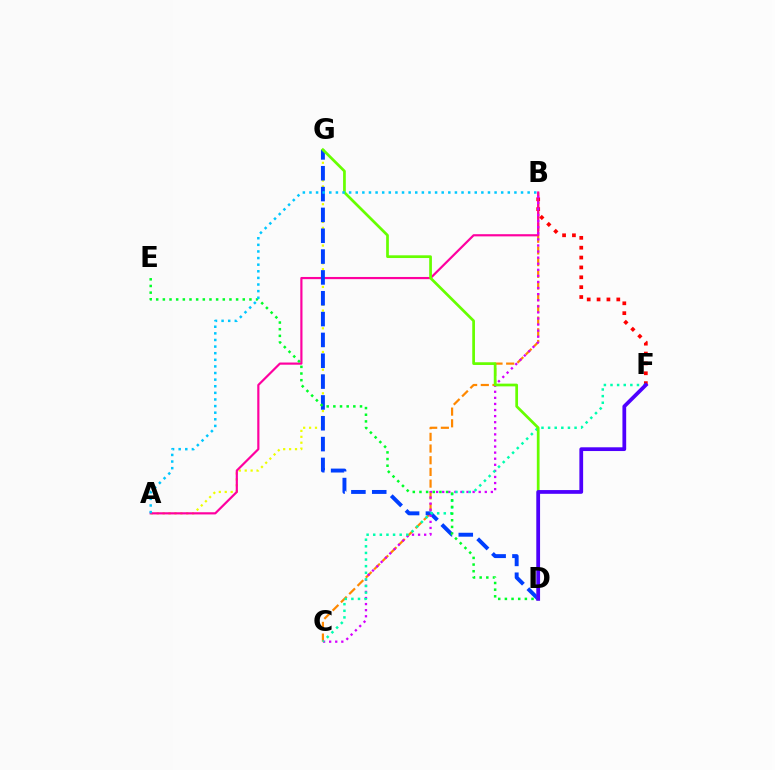{('A', 'G'): [{'color': '#eeff00', 'line_style': 'dotted', 'thickness': 1.61}], ('B', 'C'): [{'color': '#ff8800', 'line_style': 'dashed', 'thickness': 1.59}, {'color': '#d600ff', 'line_style': 'dotted', 'thickness': 1.65}], ('B', 'F'): [{'color': '#ff0000', 'line_style': 'dotted', 'thickness': 2.68}], ('A', 'B'): [{'color': '#ff00a0', 'line_style': 'solid', 'thickness': 1.57}, {'color': '#00c7ff', 'line_style': 'dotted', 'thickness': 1.8}], ('D', 'G'): [{'color': '#003fff', 'line_style': 'dashed', 'thickness': 2.83}, {'color': '#66ff00', 'line_style': 'solid', 'thickness': 1.96}], ('C', 'F'): [{'color': '#00ffaf', 'line_style': 'dotted', 'thickness': 1.8}], ('D', 'E'): [{'color': '#00ff27', 'line_style': 'dotted', 'thickness': 1.81}], ('D', 'F'): [{'color': '#4f00ff', 'line_style': 'solid', 'thickness': 2.7}]}